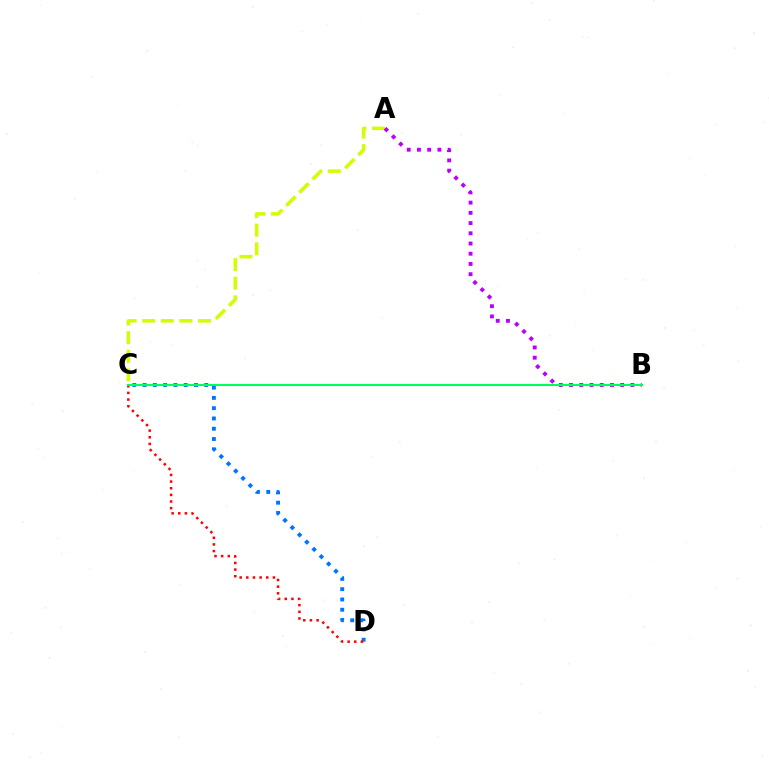{('C', 'D'): [{'color': '#0074ff', 'line_style': 'dotted', 'thickness': 2.79}, {'color': '#ff0000', 'line_style': 'dotted', 'thickness': 1.81}], ('A', 'C'): [{'color': '#d1ff00', 'line_style': 'dashed', 'thickness': 2.53}], ('A', 'B'): [{'color': '#b900ff', 'line_style': 'dotted', 'thickness': 2.78}], ('B', 'C'): [{'color': '#00ff5c', 'line_style': 'solid', 'thickness': 1.5}]}